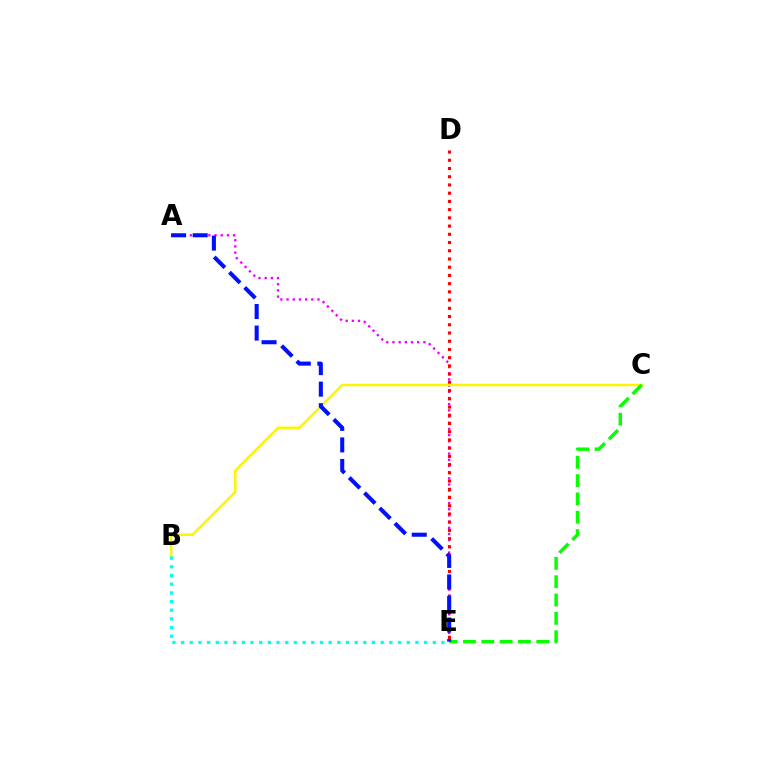{('A', 'E'): [{'color': '#ee00ff', 'line_style': 'dotted', 'thickness': 1.68}, {'color': '#0010ff', 'line_style': 'dashed', 'thickness': 2.93}], ('D', 'E'): [{'color': '#ff0000', 'line_style': 'dotted', 'thickness': 2.23}], ('B', 'C'): [{'color': '#fcf500', 'line_style': 'solid', 'thickness': 1.8}], ('C', 'E'): [{'color': '#08ff00', 'line_style': 'dashed', 'thickness': 2.49}], ('B', 'E'): [{'color': '#00fff6', 'line_style': 'dotted', 'thickness': 2.36}]}